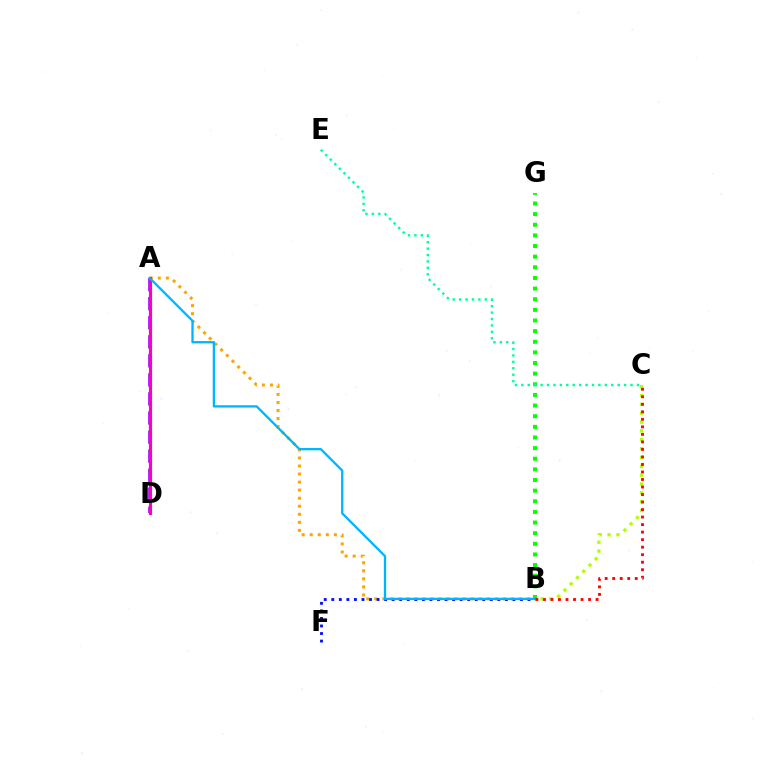{('B', 'C'): [{'color': '#b3ff00', 'line_style': 'dotted', 'thickness': 2.4}, {'color': '#ff0000', 'line_style': 'dotted', 'thickness': 2.04}], ('B', 'G'): [{'color': '#08ff00', 'line_style': 'dotted', 'thickness': 2.89}], ('A', 'B'): [{'color': '#ffa500', 'line_style': 'dotted', 'thickness': 2.19}, {'color': '#00b5ff', 'line_style': 'solid', 'thickness': 1.65}], ('C', 'E'): [{'color': '#00ff9d', 'line_style': 'dotted', 'thickness': 1.75}], ('A', 'D'): [{'color': '#9b00ff', 'line_style': 'dashed', 'thickness': 2.59}, {'color': '#ff00bd', 'line_style': 'solid', 'thickness': 2.25}], ('B', 'F'): [{'color': '#0010ff', 'line_style': 'dotted', 'thickness': 2.05}]}